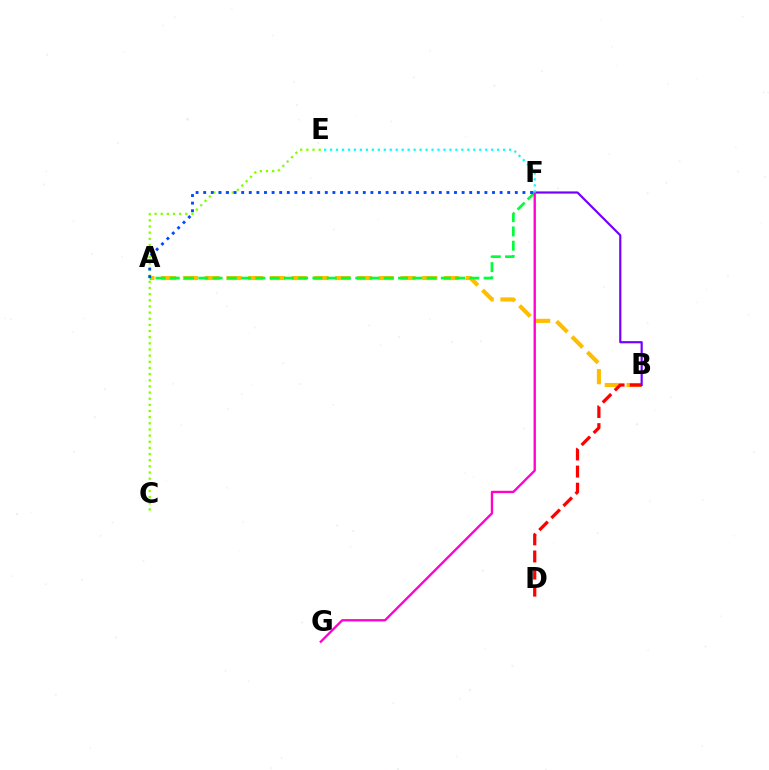{('A', 'B'): [{'color': '#ffbd00', 'line_style': 'dashed', 'thickness': 2.96}], ('B', 'D'): [{'color': '#ff0000', 'line_style': 'dashed', 'thickness': 2.32}], ('B', 'F'): [{'color': '#7200ff', 'line_style': 'solid', 'thickness': 1.56}], ('C', 'E'): [{'color': '#84ff00', 'line_style': 'dotted', 'thickness': 1.67}], ('A', 'F'): [{'color': '#00ff39', 'line_style': 'dashed', 'thickness': 1.94}, {'color': '#004bff', 'line_style': 'dotted', 'thickness': 2.07}], ('F', 'G'): [{'color': '#ff00cf', 'line_style': 'solid', 'thickness': 1.67}], ('E', 'F'): [{'color': '#00fff6', 'line_style': 'dotted', 'thickness': 1.62}]}